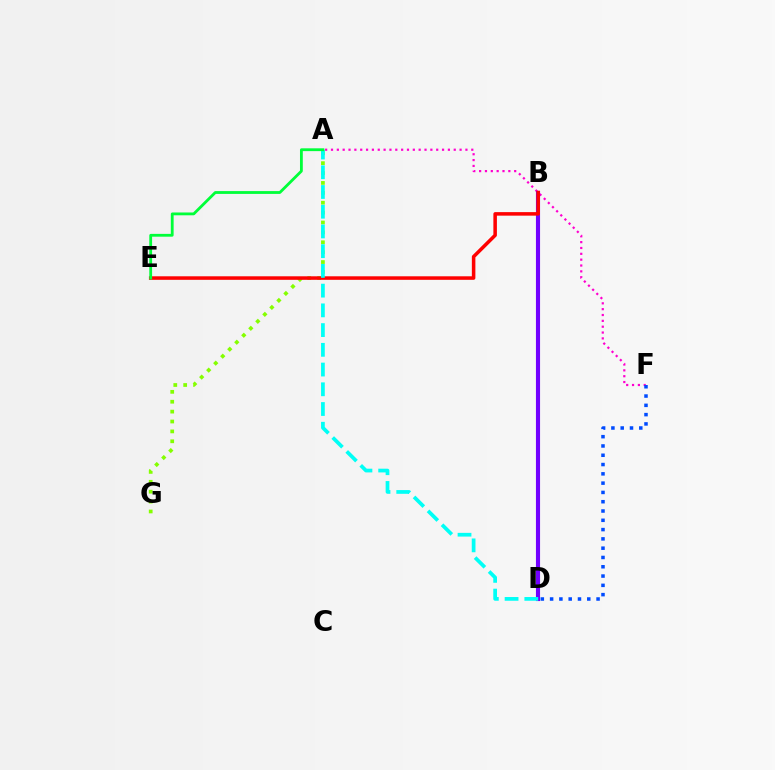{('A', 'F'): [{'color': '#ff00cf', 'line_style': 'dotted', 'thickness': 1.59}], ('B', 'D'): [{'color': '#ffbd00', 'line_style': 'dashed', 'thickness': 2.59}, {'color': '#7200ff', 'line_style': 'solid', 'thickness': 2.97}], ('A', 'G'): [{'color': '#84ff00', 'line_style': 'dotted', 'thickness': 2.69}], ('D', 'F'): [{'color': '#004bff', 'line_style': 'dotted', 'thickness': 2.52}], ('B', 'E'): [{'color': '#ff0000', 'line_style': 'solid', 'thickness': 2.54}], ('A', 'D'): [{'color': '#00fff6', 'line_style': 'dashed', 'thickness': 2.68}], ('A', 'E'): [{'color': '#00ff39', 'line_style': 'solid', 'thickness': 2.02}]}